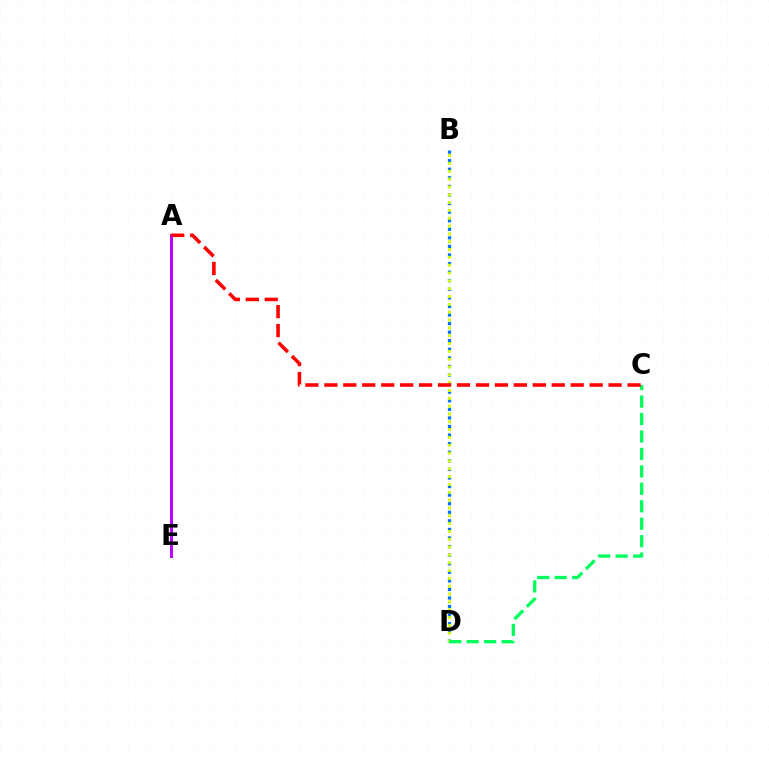{('A', 'E'): [{'color': '#b900ff', 'line_style': 'solid', 'thickness': 2.14}], ('B', 'D'): [{'color': '#0074ff', 'line_style': 'dotted', 'thickness': 2.33}, {'color': '#d1ff00', 'line_style': 'dotted', 'thickness': 2.13}], ('C', 'D'): [{'color': '#00ff5c', 'line_style': 'dashed', 'thickness': 2.37}], ('A', 'C'): [{'color': '#ff0000', 'line_style': 'dashed', 'thickness': 2.57}]}